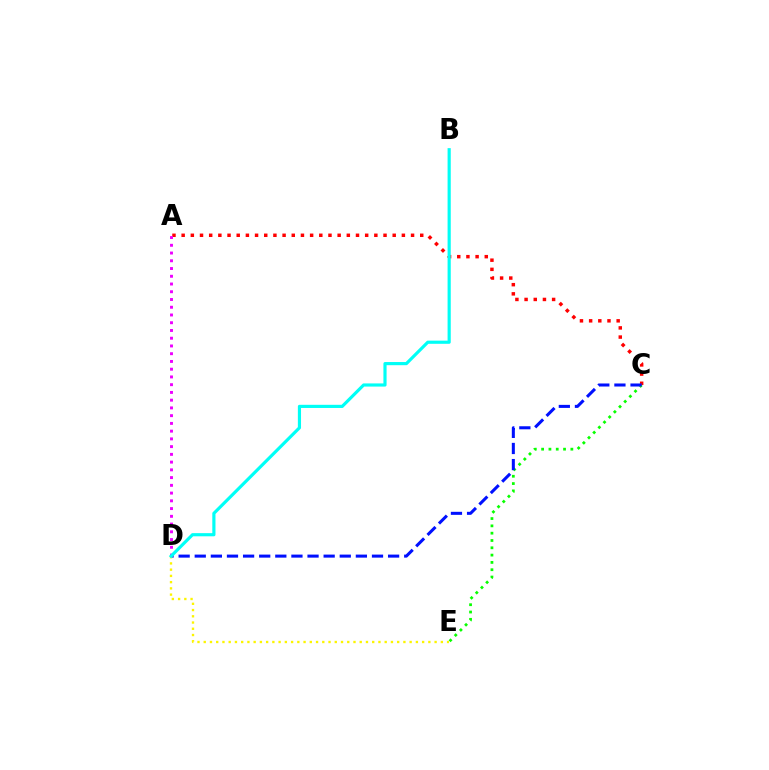{('A', 'C'): [{'color': '#ff0000', 'line_style': 'dotted', 'thickness': 2.49}], ('C', 'E'): [{'color': '#08ff00', 'line_style': 'dotted', 'thickness': 1.99}], ('C', 'D'): [{'color': '#0010ff', 'line_style': 'dashed', 'thickness': 2.19}], ('D', 'E'): [{'color': '#fcf500', 'line_style': 'dotted', 'thickness': 1.7}], ('A', 'D'): [{'color': '#ee00ff', 'line_style': 'dotted', 'thickness': 2.1}], ('B', 'D'): [{'color': '#00fff6', 'line_style': 'solid', 'thickness': 2.28}]}